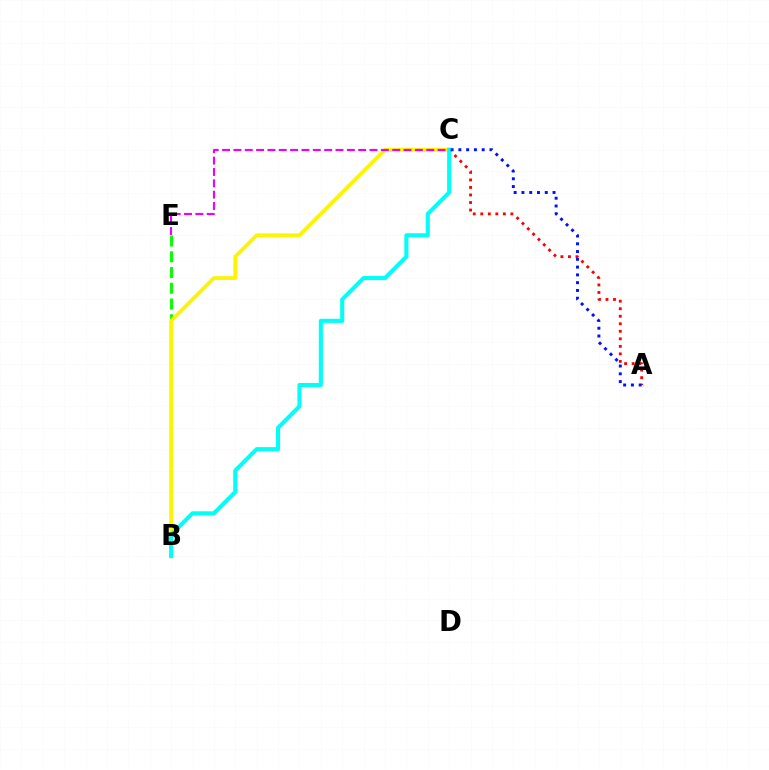{('B', 'E'): [{'color': '#08ff00', 'line_style': 'dashed', 'thickness': 2.14}], ('B', 'C'): [{'color': '#fcf500', 'line_style': 'solid', 'thickness': 2.71}, {'color': '#00fff6', 'line_style': 'solid', 'thickness': 2.94}], ('A', 'C'): [{'color': '#ff0000', 'line_style': 'dotted', 'thickness': 2.05}, {'color': '#0010ff', 'line_style': 'dotted', 'thickness': 2.11}], ('C', 'E'): [{'color': '#ee00ff', 'line_style': 'dashed', 'thickness': 1.54}]}